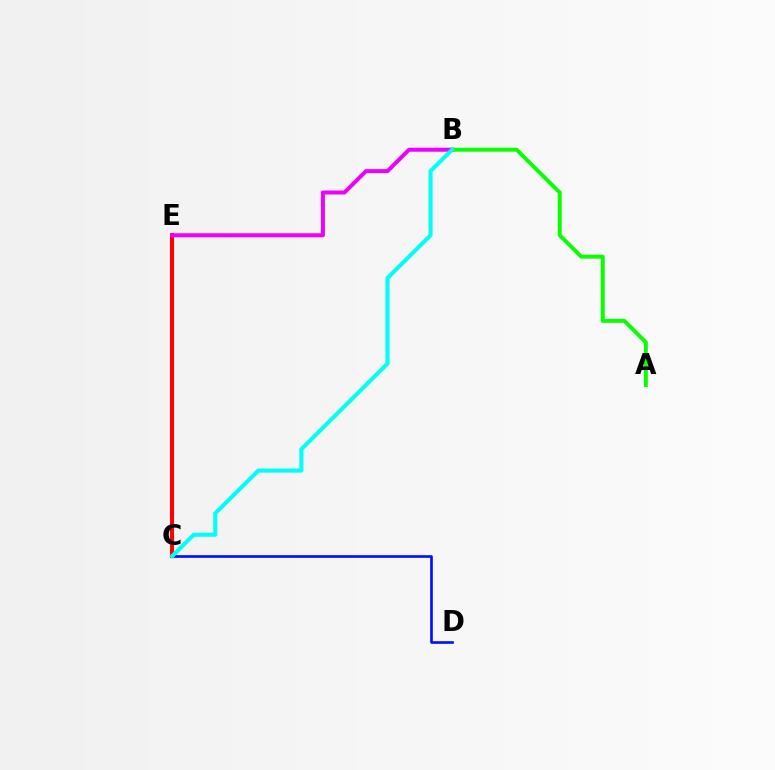{('C', 'E'): [{'color': '#fcf500', 'line_style': 'solid', 'thickness': 2.04}, {'color': '#ff0000', 'line_style': 'solid', 'thickness': 2.92}], ('C', 'D'): [{'color': '#0010ff', 'line_style': 'solid', 'thickness': 1.91}], ('A', 'B'): [{'color': '#08ff00', 'line_style': 'solid', 'thickness': 2.82}], ('B', 'E'): [{'color': '#ee00ff', 'line_style': 'solid', 'thickness': 2.89}], ('B', 'C'): [{'color': '#00fff6', 'line_style': 'solid', 'thickness': 2.94}]}